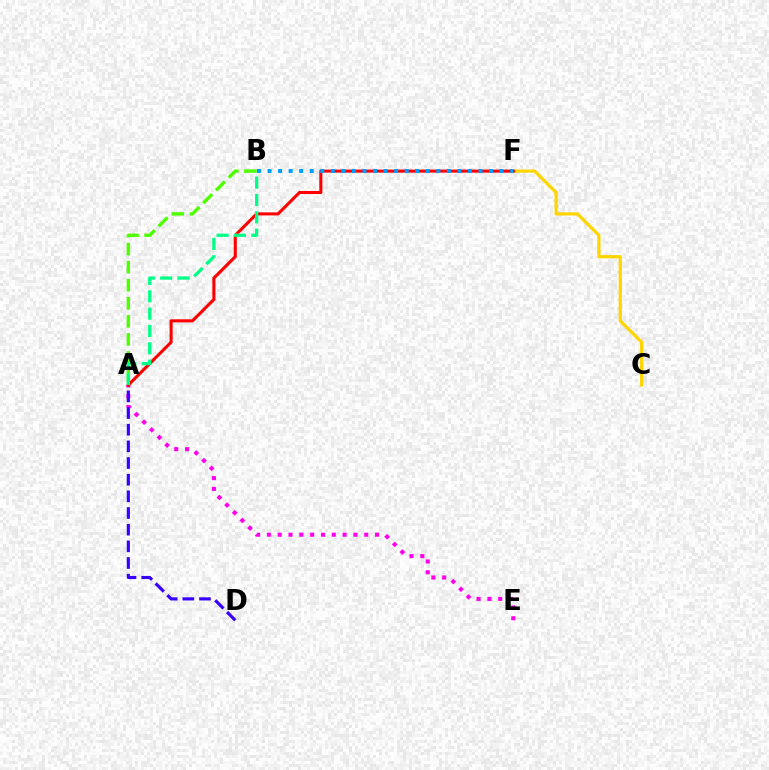{('A', 'E'): [{'color': '#ff00ed', 'line_style': 'dotted', 'thickness': 2.94}], ('C', 'F'): [{'color': '#ffd500', 'line_style': 'solid', 'thickness': 2.31}], ('A', 'B'): [{'color': '#4fff00', 'line_style': 'dashed', 'thickness': 2.45}, {'color': '#00ff86', 'line_style': 'dashed', 'thickness': 2.36}], ('A', 'D'): [{'color': '#3700ff', 'line_style': 'dashed', 'thickness': 2.26}], ('A', 'F'): [{'color': '#ff0000', 'line_style': 'solid', 'thickness': 2.21}], ('B', 'F'): [{'color': '#009eff', 'line_style': 'dotted', 'thickness': 2.87}]}